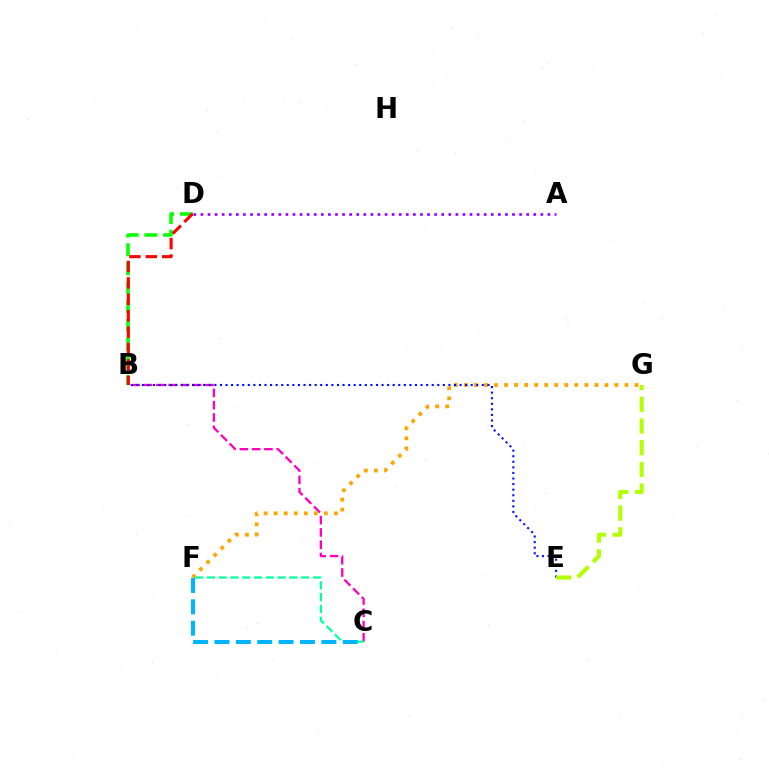{('B', 'C'): [{'color': '#ff00bd', 'line_style': 'dashed', 'thickness': 1.67}], ('F', 'G'): [{'color': '#ffa500', 'line_style': 'dotted', 'thickness': 2.73}], ('B', 'D'): [{'color': '#08ff00', 'line_style': 'dashed', 'thickness': 2.56}, {'color': '#ff0000', 'line_style': 'dashed', 'thickness': 2.23}], ('A', 'D'): [{'color': '#9b00ff', 'line_style': 'dotted', 'thickness': 1.92}], ('C', 'F'): [{'color': '#00ff9d', 'line_style': 'dashed', 'thickness': 1.6}, {'color': '#00b5ff', 'line_style': 'dashed', 'thickness': 2.9}], ('B', 'E'): [{'color': '#0010ff', 'line_style': 'dotted', 'thickness': 1.51}], ('E', 'G'): [{'color': '#b3ff00', 'line_style': 'dashed', 'thickness': 2.95}]}